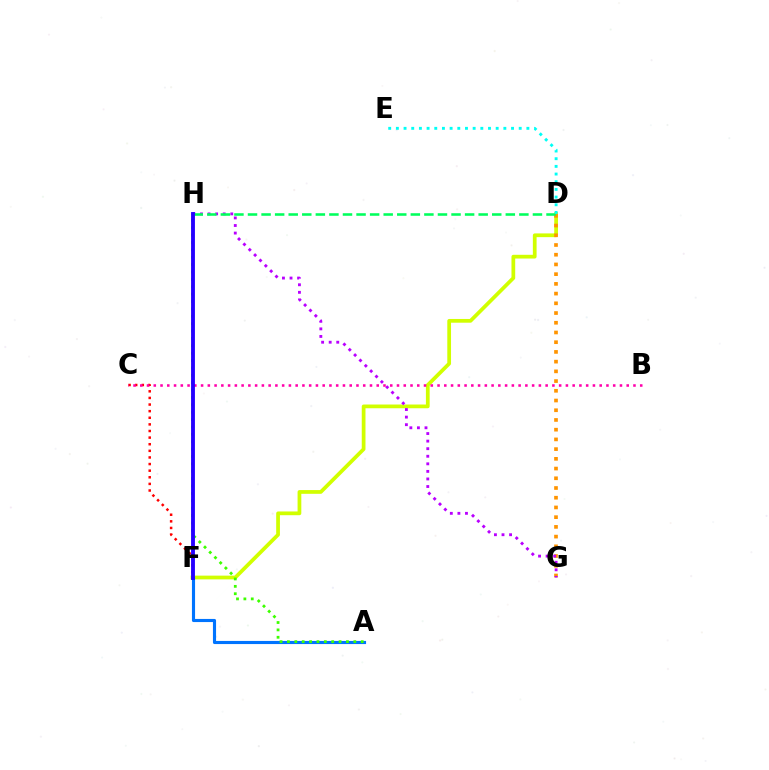{('C', 'F'): [{'color': '#ff0000', 'line_style': 'dotted', 'thickness': 1.8}], ('D', 'F'): [{'color': '#d1ff00', 'line_style': 'solid', 'thickness': 2.69}], ('D', 'G'): [{'color': '#ff9400', 'line_style': 'dotted', 'thickness': 2.64}], ('G', 'H'): [{'color': '#b900ff', 'line_style': 'dotted', 'thickness': 2.06}], ('A', 'F'): [{'color': '#0074ff', 'line_style': 'solid', 'thickness': 2.25}], ('D', 'H'): [{'color': '#00ff5c', 'line_style': 'dashed', 'thickness': 1.84}], ('D', 'E'): [{'color': '#00fff6', 'line_style': 'dotted', 'thickness': 2.09}], ('B', 'C'): [{'color': '#ff00ac', 'line_style': 'dotted', 'thickness': 1.84}], ('A', 'H'): [{'color': '#3dff00', 'line_style': 'dotted', 'thickness': 2.0}], ('F', 'H'): [{'color': '#2500ff', 'line_style': 'solid', 'thickness': 2.78}]}